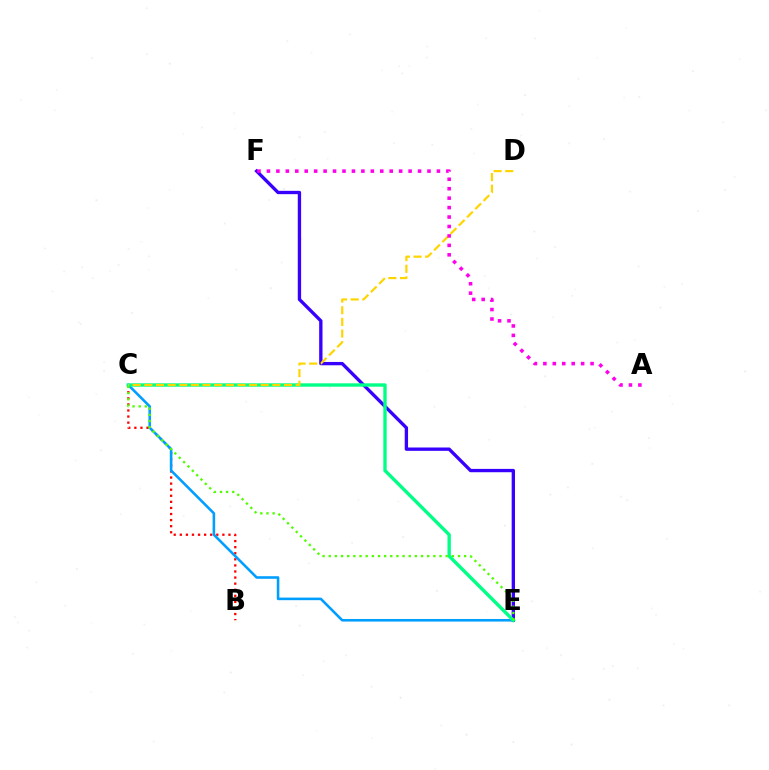{('E', 'F'): [{'color': '#3700ff', 'line_style': 'solid', 'thickness': 2.4}], ('B', 'C'): [{'color': '#ff0000', 'line_style': 'dotted', 'thickness': 1.65}], ('C', 'E'): [{'color': '#009eff', 'line_style': 'solid', 'thickness': 1.86}, {'color': '#00ff86', 'line_style': 'solid', 'thickness': 2.43}, {'color': '#4fff00', 'line_style': 'dotted', 'thickness': 1.67}], ('C', 'D'): [{'color': '#ffd500', 'line_style': 'dashed', 'thickness': 1.58}], ('A', 'F'): [{'color': '#ff00ed', 'line_style': 'dotted', 'thickness': 2.57}]}